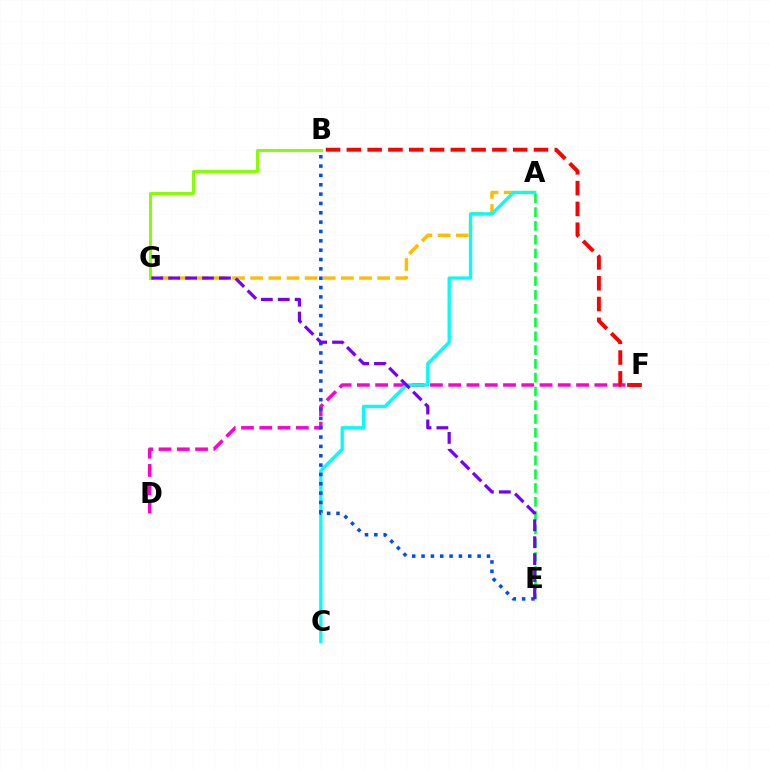{('D', 'F'): [{'color': '#ff00cf', 'line_style': 'dashed', 'thickness': 2.48}], ('A', 'G'): [{'color': '#ffbd00', 'line_style': 'dashed', 'thickness': 2.47}], ('B', 'F'): [{'color': '#ff0000', 'line_style': 'dashed', 'thickness': 2.82}], ('B', 'G'): [{'color': '#84ff00', 'line_style': 'solid', 'thickness': 2.14}], ('A', 'E'): [{'color': '#00ff39', 'line_style': 'dashed', 'thickness': 1.87}], ('A', 'C'): [{'color': '#00fff6', 'line_style': 'solid', 'thickness': 2.38}], ('B', 'E'): [{'color': '#004bff', 'line_style': 'dotted', 'thickness': 2.54}], ('E', 'G'): [{'color': '#7200ff', 'line_style': 'dashed', 'thickness': 2.3}]}